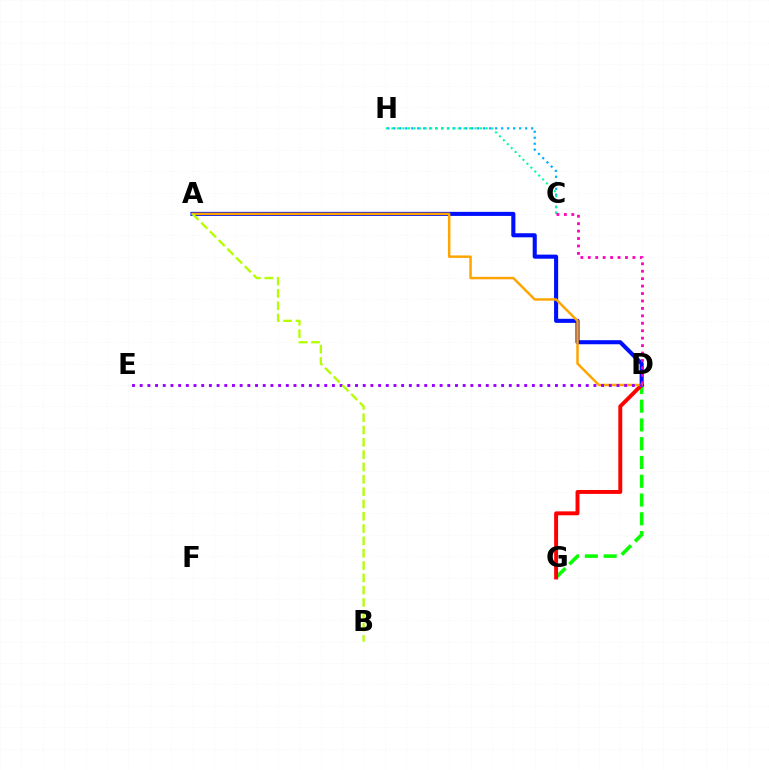{('C', 'H'): [{'color': '#00b5ff', 'line_style': 'dotted', 'thickness': 1.63}, {'color': '#00ff9d', 'line_style': 'dotted', 'thickness': 1.51}], ('D', 'G'): [{'color': '#08ff00', 'line_style': 'dashed', 'thickness': 2.55}, {'color': '#ff0000', 'line_style': 'solid', 'thickness': 2.83}], ('A', 'D'): [{'color': '#0010ff', 'line_style': 'solid', 'thickness': 2.94}, {'color': '#ffa500', 'line_style': 'solid', 'thickness': 1.78}], ('C', 'D'): [{'color': '#ff00bd', 'line_style': 'dotted', 'thickness': 2.02}], ('D', 'E'): [{'color': '#9b00ff', 'line_style': 'dotted', 'thickness': 2.09}], ('A', 'B'): [{'color': '#b3ff00', 'line_style': 'dashed', 'thickness': 1.67}]}